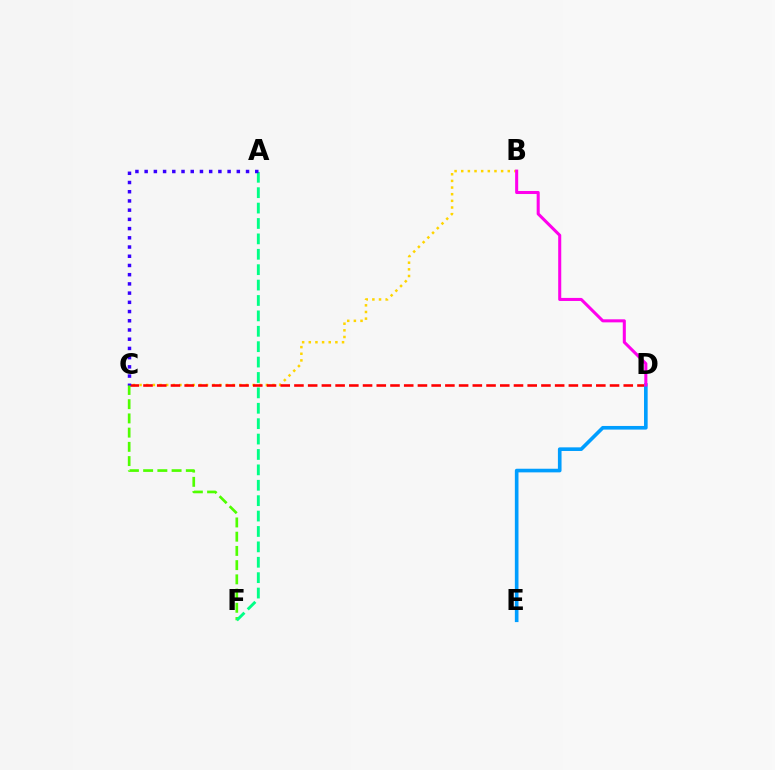{('B', 'C'): [{'color': '#ffd500', 'line_style': 'dotted', 'thickness': 1.81}], ('C', 'D'): [{'color': '#ff0000', 'line_style': 'dashed', 'thickness': 1.86}], ('C', 'F'): [{'color': '#4fff00', 'line_style': 'dashed', 'thickness': 1.93}], ('A', 'F'): [{'color': '#00ff86', 'line_style': 'dashed', 'thickness': 2.09}], ('D', 'E'): [{'color': '#009eff', 'line_style': 'solid', 'thickness': 2.62}], ('A', 'C'): [{'color': '#3700ff', 'line_style': 'dotted', 'thickness': 2.5}], ('B', 'D'): [{'color': '#ff00ed', 'line_style': 'solid', 'thickness': 2.2}]}